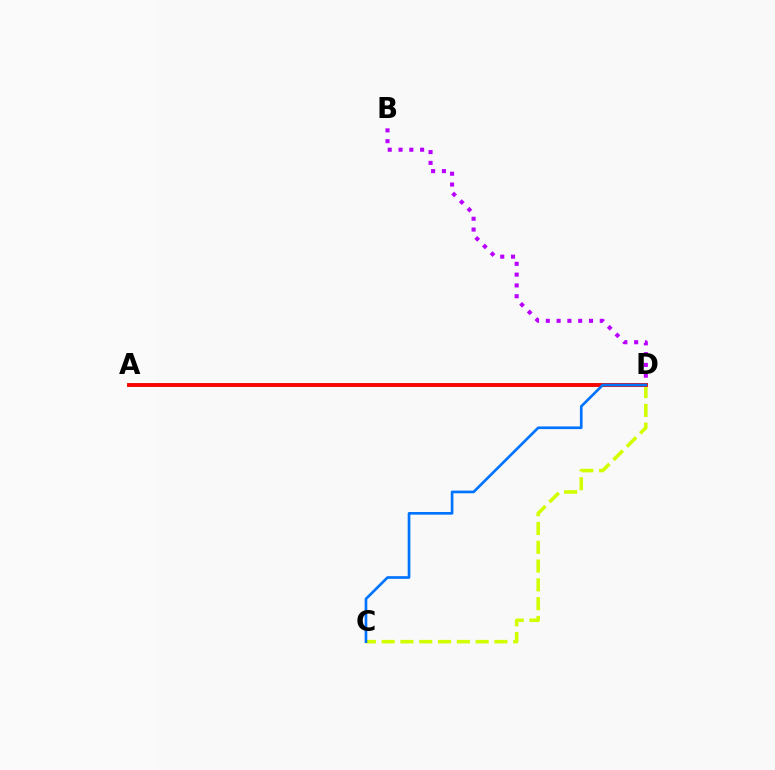{('A', 'D'): [{'color': '#00ff5c', 'line_style': 'solid', 'thickness': 2.58}, {'color': '#ff0000', 'line_style': 'solid', 'thickness': 2.75}], ('C', 'D'): [{'color': '#d1ff00', 'line_style': 'dashed', 'thickness': 2.55}, {'color': '#0074ff', 'line_style': 'solid', 'thickness': 1.92}], ('B', 'D'): [{'color': '#b900ff', 'line_style': 'dotted', 'thickness': 2.93}]}